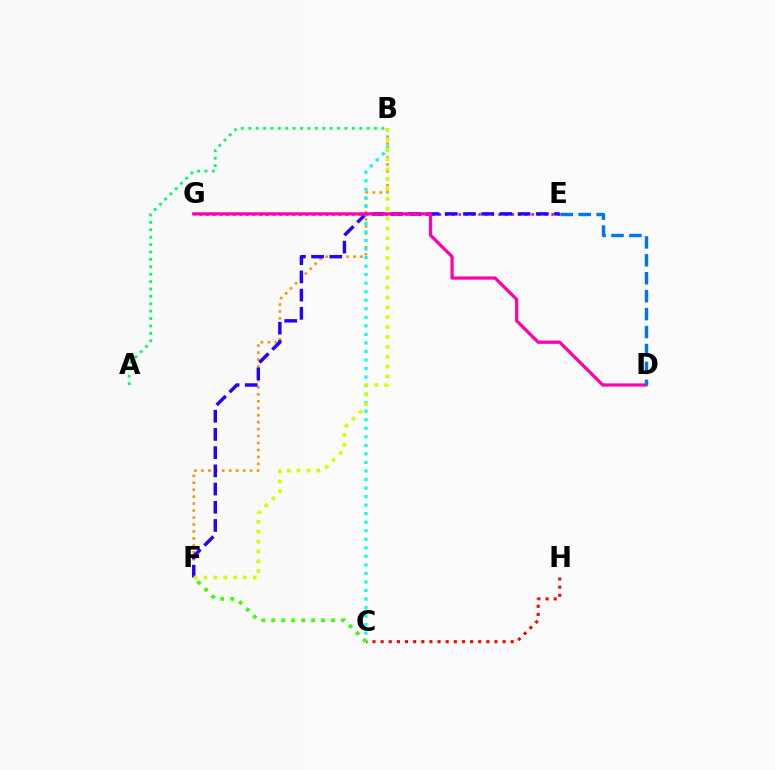{('B', 'F'): [{'color': '#ff9400', 'line_style': 'dotted', 'thickness': 1.89}, {'color': '#d1ff00', 'line_style': 'dotted', 'thickness': 2.68}], ('C', 'H'): [{'color': '#ff0000', 'line_style': 'dotted', 'thickness': 2.21}], ('E', 'G'): [{'color': '#b900ff', 'line_style': 'dotted', 'thickness': 1.8}], ('E', 'F'): [{'color': '#2500ff', 'line_style': 'dashed', 'thickness': 2.47}], ('B', 'C'): [{'color': '#00fff6', 'line_style': 'dotted', 'thickness': 2.32}], ('D', 'G'): [{'color': '#ff00ac', 'line_style': 'solid', 'thickness': 2.32}], ('D', 'E'): [{'color': '#0074ff', 'line_style': 'dashed', 'thickness': 2.44}], ('C', 'F'): [{'color': '#3dff00', 'line_style': 'dotted', 'thickness': 2.71}], ('A', 'B'): [{'color': '#00ff5c', 'line_style': 'dotted', 'thickness': 2.01}]}